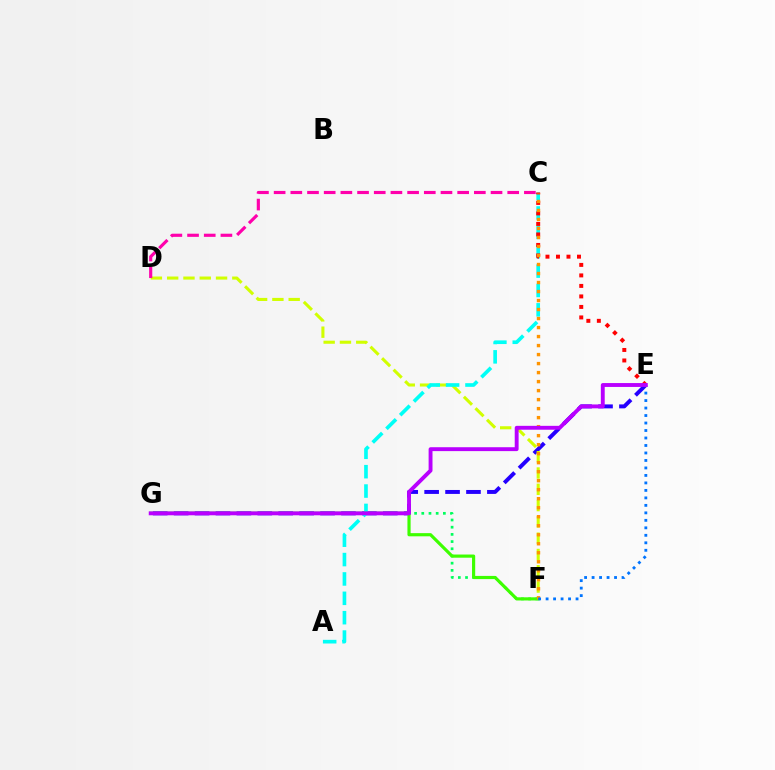{('E', 'G'): [{'color': '#2500ff', 'line_style': 'dashed', 'thickness': 2.84}, {'color': '#b900ff', 'line_style': 'solid', 'thickness': 2.8}], ('D', 'F'): [{'color': '#d1ff00', 'line_style': 'dashed', 'thickness': 2.21}], ('F', 'G'): [{'color': '#00ff5c', 'line_style': 'dotted', 'thickness': 1.95}, {'color': '#3dff00', 'line_style': 'solid', 'thickness': 2.28}], ('A', 'C'): [{'color': '#00fff6', 'line_style': 'dashed', 'thickness': 2.63}], ('C', 'E'): [{'color': '#ff0000', 'line_style': 'dotted', 'thickness': 2.85}], ('C', 'D'): [{'color': '#ff00ac', 'line_style': 'dashed', 'thickness': 2.27}], ('C', 'F'): [{'color': '#ff9400', 'line_style': 'dotted', 'thickness': 2.45}], ('E', 'F'): [{'color': '#0074ff', 'line_style': 'dotted', 'thickness': 2.03}]}